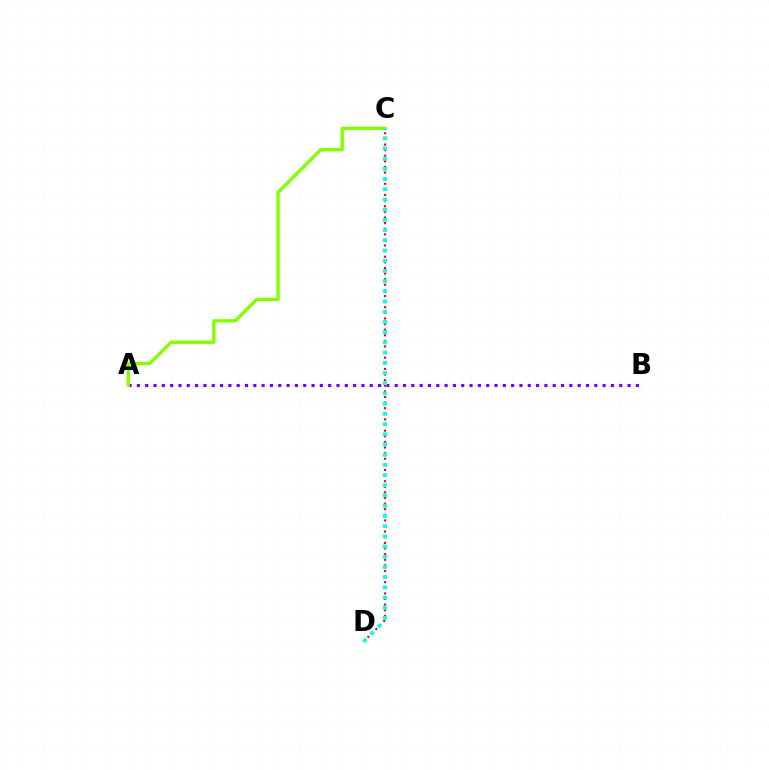{('A', 'B'): [{'color': '#7200ff', 'line_style': 'dotted', 'thickness': 2.26}], ('C', 'D'): [{'color': '#ff0000', 'line_style': 'dotted', 'thickness': 1.52}, {'color': '#00fff6', 'line_style': 'dotted', 'thickness': 2.77}], ('A', 'C'): [{'color': '#84ff00', 'line_style': 'solid', 'thickness': 2.44}]}